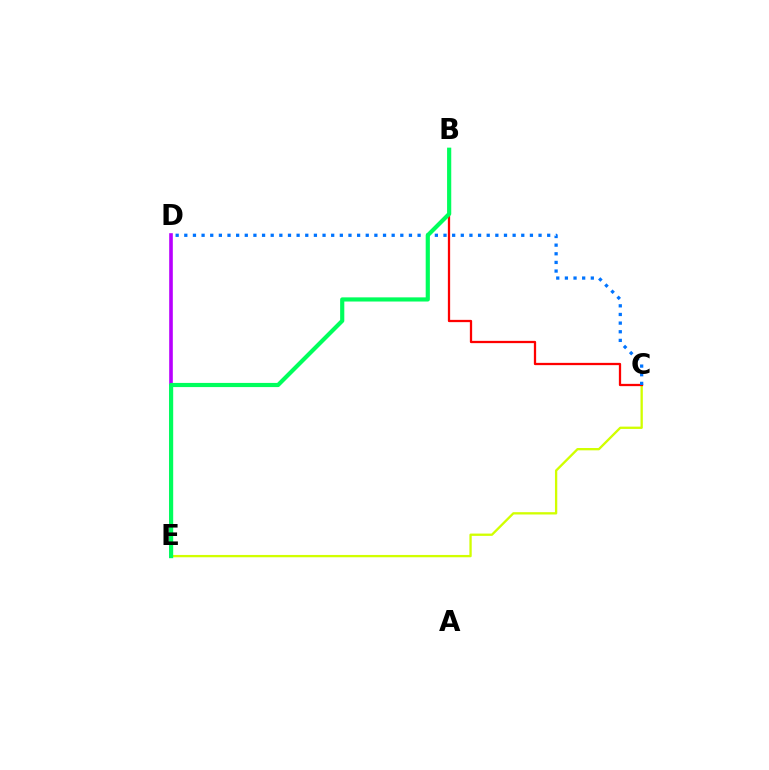{('C', 'E'): [{'color': '#d1ff00', 'line_style': 'solid', 'thickness': 1.67}], ('B', 'C'): [{'color': '#ff0000', 'line_style': 'solid', 'thickness': 1.63}], ('D', 'E'): [{'color': '#b900ff', 'line_style': 'solid', 'thickness': 2.61}], ('C', 'D'): [{'color': '#0074ff', 'line_style': 'dotted', 'thickness': 2.35}], ('B', 'E'): [{'color': '#00ff5c', 'line_style': 'solid', 'thickness': 3.0}]}